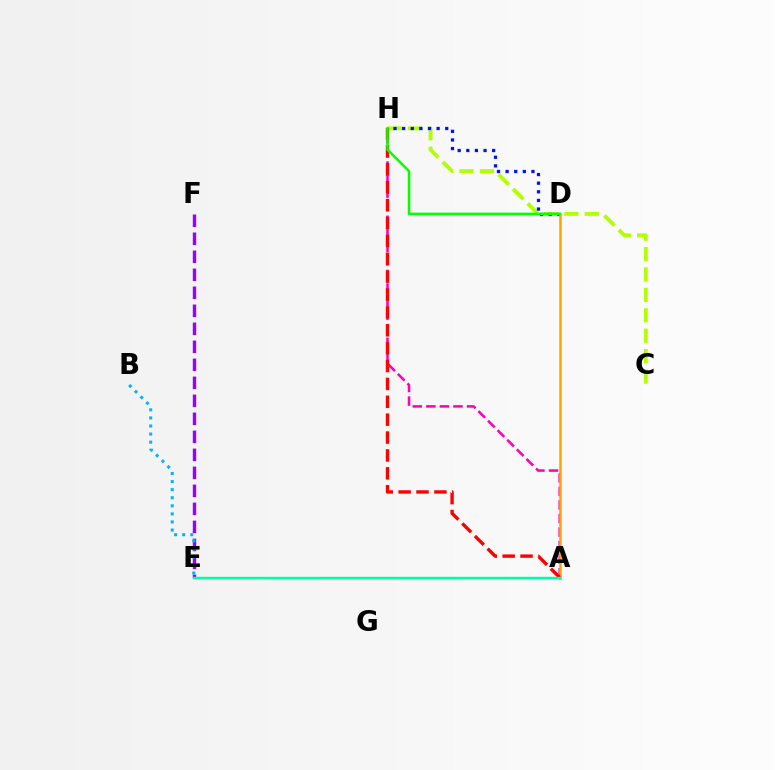{('C', 'H'): [{'color': '#b3ff00', 'line_style': 'dashed', 'thickness': 2.77}], ('A', 'H'): [{'color': '#ff00bd', 'line_style': 'dashed', 'thickness': 1.84}, {'color': '#ff0000', 'line_style': 'dashed', 'thickness': 2.43}], ('D', 'H'): [{'color': '#0010ff', 'line_style': 'dotted', 'thickness': 2.34}, {'color': '#08ff00', 'line_style': 'solid', 'thickness': 1.83}], ('A', 'D'): [{'color': '#ffa500', 'line_style': 'solid', 'thickness': 1.81}], ('E', 'F'): [{'color': '#9b00ff', 'line_style': 'dashed', 'thickness': 2.45}], ('B', 'E'): [{'color': '#00b5ff', 'line_style': 'dotted', 'thickness': 2.19}], ('A', 'E'): [{'color': '#00ff9d', 'line_style': 'solid', 'thickness': 1.73}]}